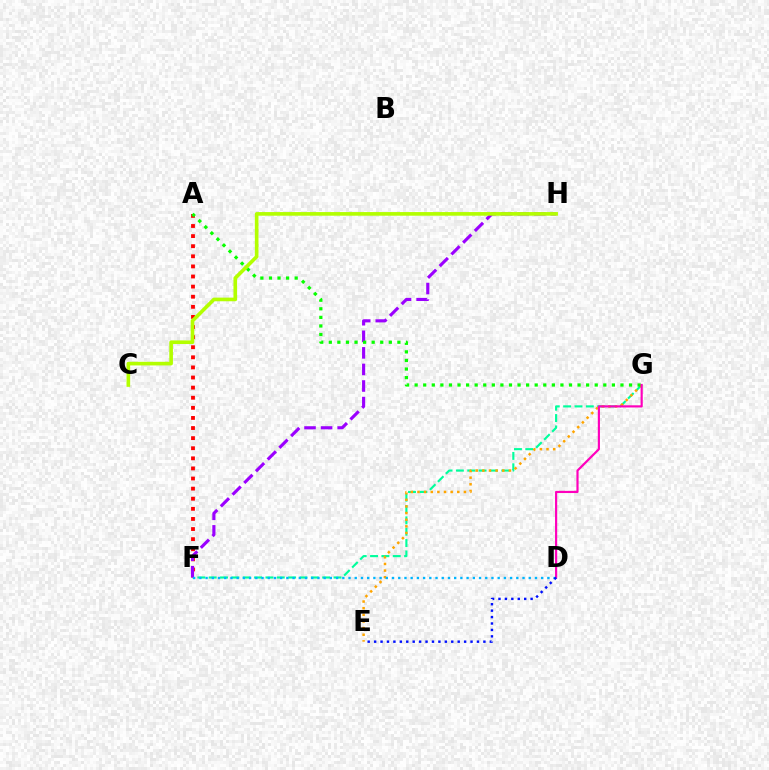{('F', 'G'): [{'color': '#00ff9d', 'line_style': 'dashed', 'thickness': 1.54}], ('A', 'F'): [{'color': '#ff0000', 'line_style': 'dotted', 'thickness': 2.74}], ('F', 'H'): [{'color': '#9b00ff', 'line_style': 'dashed', 'thickness': 2.25}], ('E', 'G'): [{'color': '#ffa500', 'line_style': 'dotted', 'thickness': 1.8}], ('A', 'G'): [{'color': '#08ff00', 'line_style': 'dotted', 'thickness': 2.33}], ('D', 'G'): [{'color': '#ff00bd', 'line_style': 'solid', 'thickness': 1.57}], ('D', 'F'): [{'color': '#00b5ff', 'line_style': 'dotted', 'thickness': 1.69}], ('D', 'E'): [{'color': '#0010ff', 'line_style': 'dotted', 'thickness': 1.75}], ('C', 'H'): [{'color': '#b3ff00', 'line_style': 'solid', 'thickness': 2.62}]}